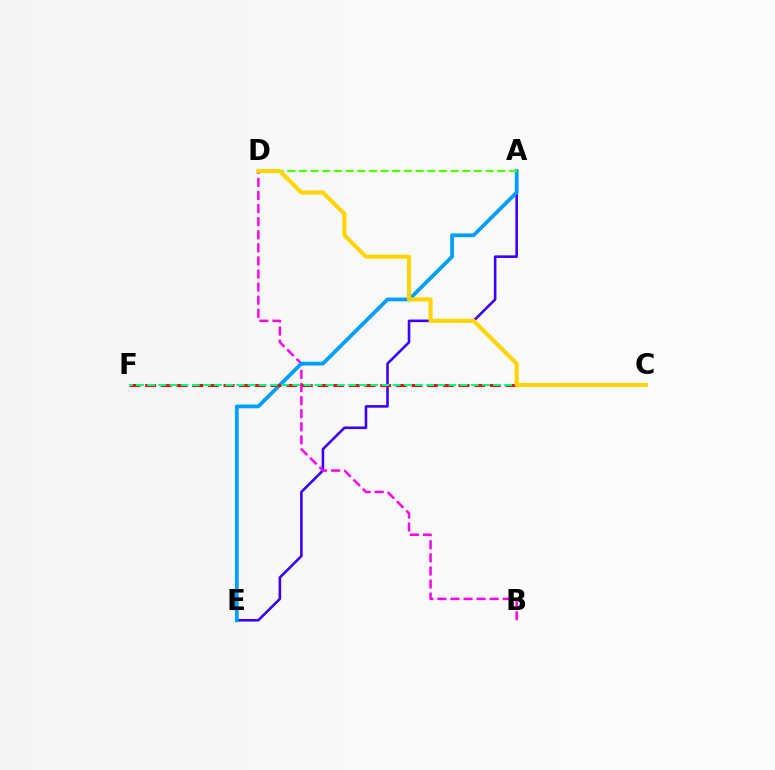{('A', 'E'): [{'color': '#3700ff', 'line_style': 'solid', 'thickness': 1.86}, {'color': '#009eff', 'line_style': 'solid', 'thickness': 2.71}], ('B', 'D'): [{'color': '#ff00ed', 'line_style': 'dashed', 'thickness': 1.78}], ('C', 'F'): [{'color': '#ff0000', 'line_style': 'dashed', 'thickness': 2.13}, {'color': '#00ff86', 'line_style': 'dashed', 'thickness': 1.52}], ('A', 'D'): [{'color': '#4fff00', 'line_style': 'dashed', 'thickness': 1.58}], ('C', 'D'): [{'color': '#ffd500', 'line_style': 'solid', 'thickness': 2.94}]}